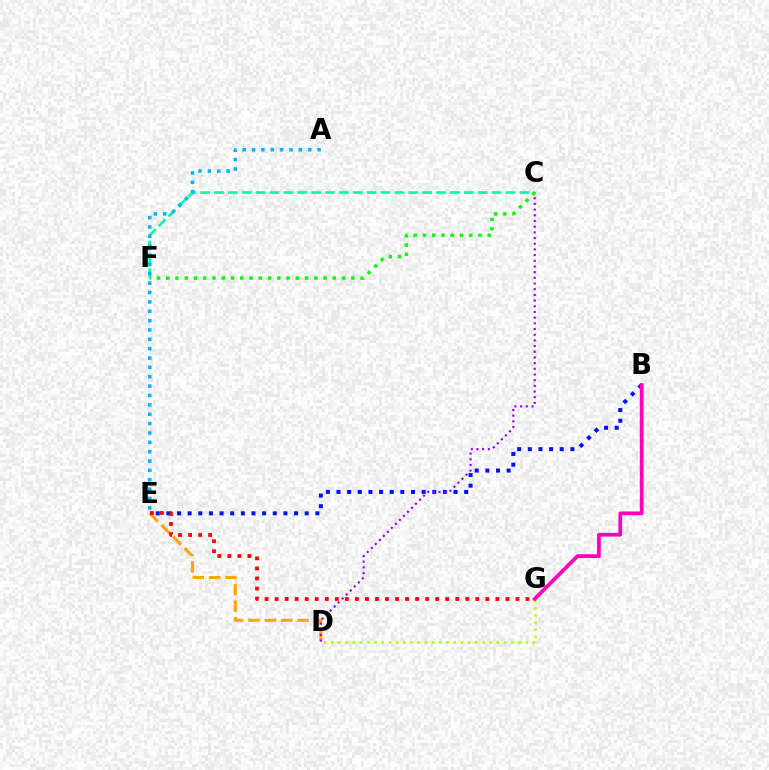{('D', 'E'): [{'color': '#ffa500', 'line_style': 'dashed', 'thickness': 2.23}], ('B', 'E'): [{'color': '#0010ff', 'line_style': 'dotted', 'thickness': 2.89}], ('C', 'F'): [{'color': '#00ff9d', 'line_style': 'dashed', 'thickness': 1.89}, {'color': '#08ff00', 'line_style': 'dotted', 'thickness': 2.51}], ('C', 'D'): [{'color': '#9b00ff', 'line_style': 'dotted', 'thickness': 1.54}], ('A', 'E'): [{'color': '#00b5ff', 'line_style': 'dotted', 'thickness': 2.54}], ('D', 'G'): [{'color': '#b3ff00', 'line_style': 'dotted', 'thickness': 1.96}], ('B', 'G'): [{'color': '#ff00bd', 'line_style': 'solid', 'thickness': 2.69}], ('E', 'G'): [{'color': '#ff0000', 'line_style': 'dotted', 'thickness': 2.73}]}